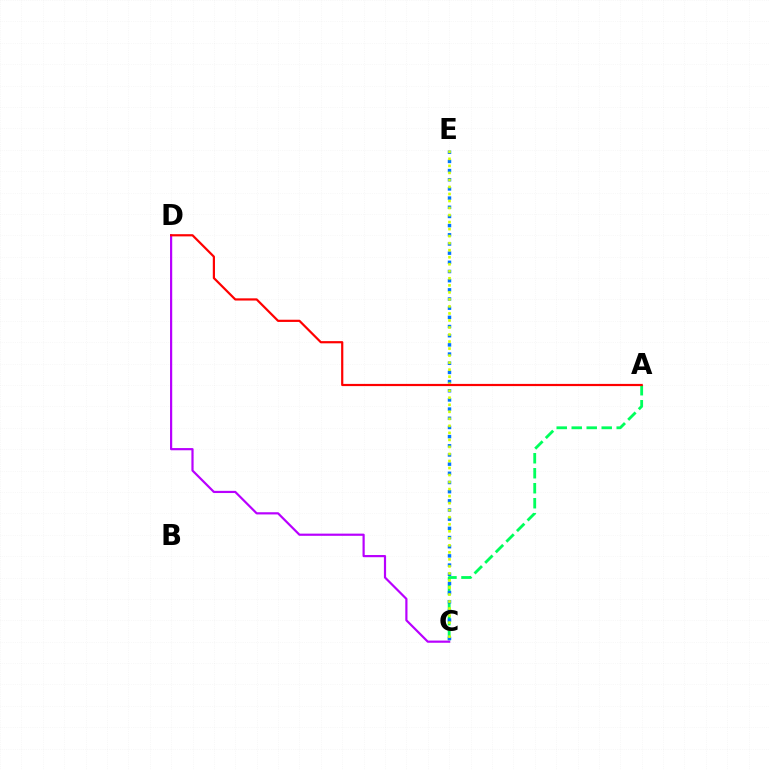{('A', 'C'): [{'color': '#00ff5c', 'line_style': 'dashed', 'thickness': 2.04}], ('C', 'E'): [{'color': '#0074ff', 'line_style': 'dotted', 'thickness': 2.49}, {'color': '#d1ff00', 'line_style': 'dotted', 'thickness': 1.91}], ('C', 'D'): [{'color': '#b900ff', 'line_style': 'solid', 'thickness': 1.58}], ('A', 'D'): [{'color': '#ff0000', 'line_style': 'solid', 'thickness': 1.58}]}